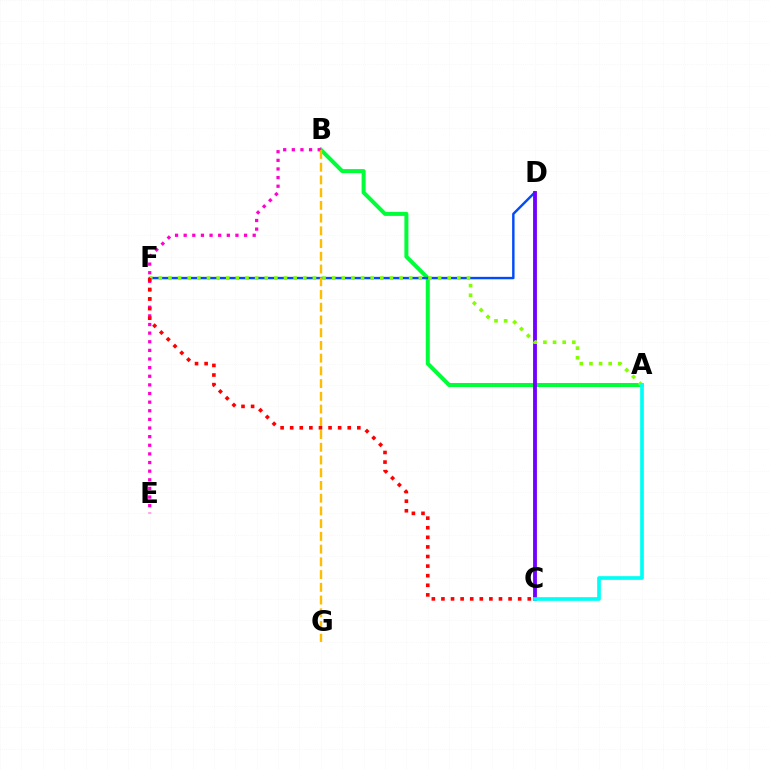{('A', 'B'): [{'color': '#00ff39', 'line_style': 'solid', 'thickness': 2.89}], ('D', 'F'): [{'color': '#004bff', 'line_style': 'solid', 'thickness': 1.75}], ('B', 'E'): [{'color': '#ff00cf', 'line_style': 'dotted', 'thickness': 2.34}], ('C', 'D'): [{'color': '#7200ff', 'line_style': 'solid', 'thickness': 2.76}], ('A', 'F'): [{'color': '#84ff00', 'line_style': 'dotted', 'thickness': 2.62}], ('B', 'G'): [{'color': '#ffbd00', 'line_style': 'dashed', 'thickness': 1.73}], ('C', 'F'): [{'color': '#ff0000', 'line_style': 'dotted', 'thickness': 2.61}], ('A', 'C'): [{'color': '#00fff6', 'line_style': 'solid', 'thickness': 2.66}]}